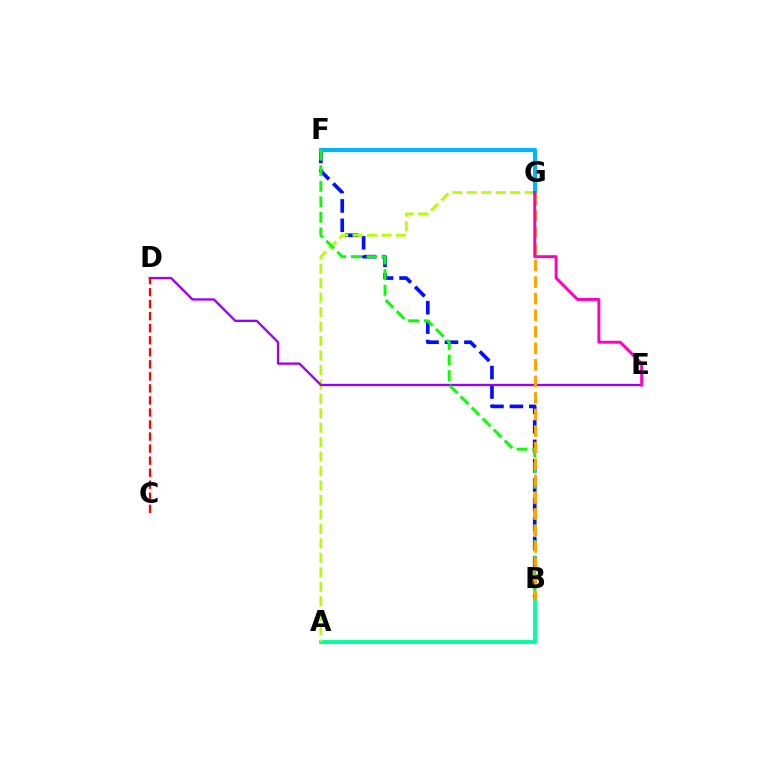{('B', 'F'): [{'color': '#0010ff', 'line_style': 'dashed', 'thickness': 2.64}, {'color': '#08ff00', 'line_style': 'dashed', 'thickness': 2.11}], ('A', 'B'): [{'color': '#00ff9d', 'line_style': 'solid', 'thickness': 2.76}], ('A', 'G'): [{'color': '#b3ff00', 'line_style': 'dashed', 'thickness': 1.96}], ('D', 'E'): [{'color': '#9b00ff', 'line_style': 'solid', 'thickness': 1.66}], ('F', 'G'): [{'color': '#00b5ff', 'line_style': 'solid', 'thickness': 2.97}], ('C', 'D'): [{'color': '#ff0000', 'line_style': 'dashed', 'thickness': 1.64}], ('B', 'G'): [{'color': '#ffa500', 'line_style': 'dashed', 'thickness': 2.25}], ('E', 'G'): [{'color': '#ff00bd', 'line_style': 'solid', 'thickness': 2.1}]}